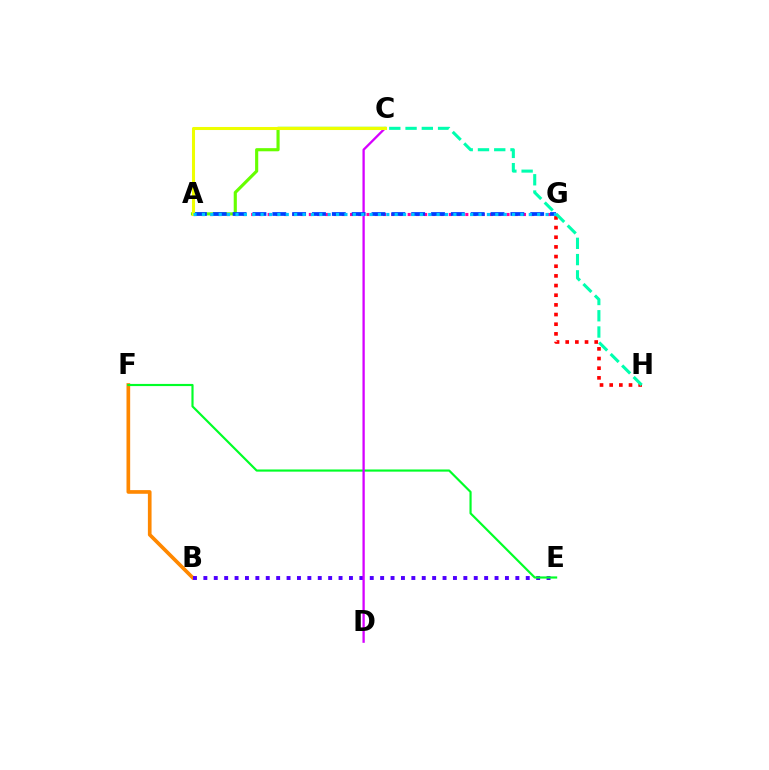{('A', 'G'): [{'color': '#ff00a0', 'line_style': 'dotted', 'thickness': 2.24}, {'color': '#003fff', 'line_style': 'dashed', 'thickness': 2.7}, {'color': '#00c7ff', 'line_style': 'dotted', 'thickness': 2.28}], ('A', 'C'): [{'color': '#66ff00', 'line_style': 'solid', 'thickness': 2.26}, {'color': '#eeff00', 'line_style': 'solid', 'thickness': 2.2}], ('B', 'F'): [{'color': '#ff8800', 'line_style': 'solid', 'thickness': 2.64}], ('B', 'E'): [{'color': '#4f00ff', 'line_style': 'dotted', 'thickness': 2.83}], ('E', 'F'): [{'color': '#00ff27', 'line_style': 'solid', 'thickness': 1.56}], ('C', 'D'): [{'color': '#d600ff', 'line_style': 'solid', 'thickness': 1.66}], ('G', 'H'): [{'color': '#ff0000', 'line_style': 'dotted', 'thickness': 2.63}], ('C', 'H'): [{'color': '#00ffaf', 'line_style': 'dashed', 'thickness': 2.21}]}